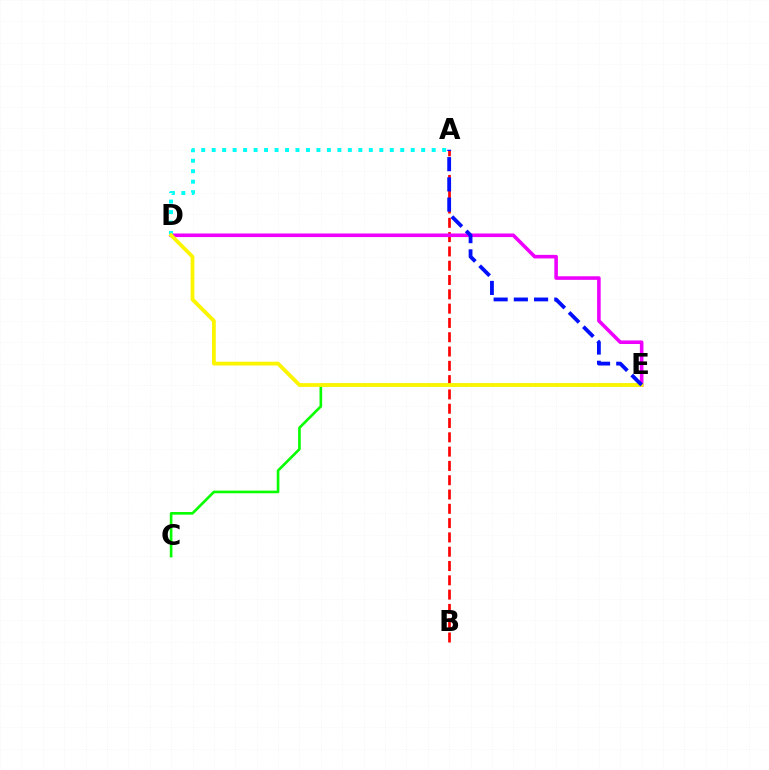{('A', 'B'): [{'color': '#ff0000', 'line_style': 'dashed', 'thickness': 1.94}], ('C', 'E'): [{'color': '#08ff00', 'line_style': 'solid', 'thickness': 1.9}], ('D', 'E'): [{'color': '#ee00ff', 'line_style': 'solid', 'thickness': 2.58}, {'color': '#fcf500', 'line_style': 'solid', 'thickness': 2.73}], ('A', 'D'): [{'color': '#00fff6', 'line_style': 'dotted', 'thickness': 2.85}], ('A', 'E'): [{'color': '#0010ff', 'line_style': 'dashed', 'thickness': 2.75}]}